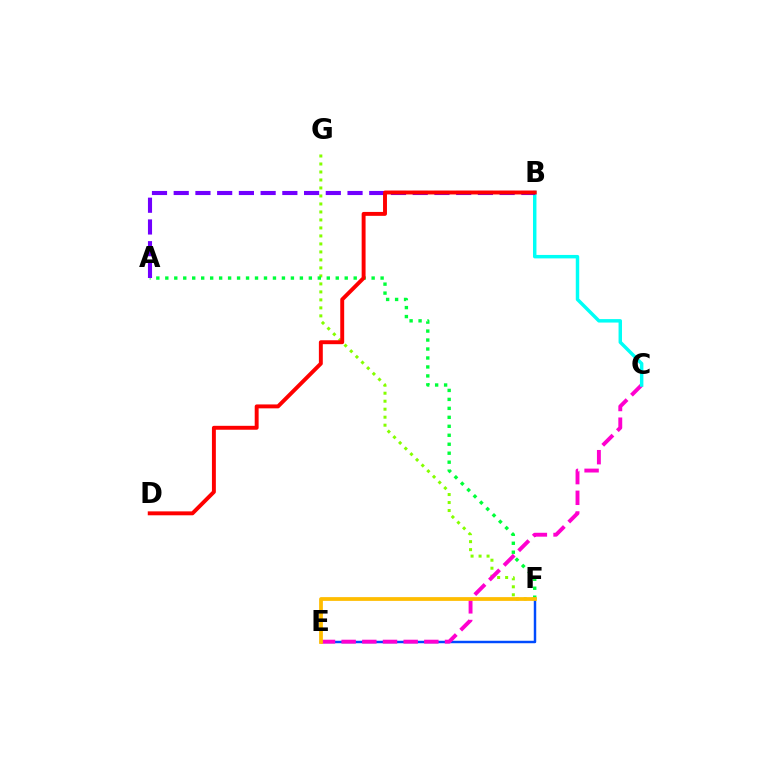{('F', 'G'): [{'color': '#84ff00', 'line_style': 'dotted', 'thickness': 2.17}], ('E', 'F'): [{'color': '#004bff', 'line_style': 'solid', 'thickness': 1.77}, {'color': '#ffbd00', 'line_style': 'solid', 'thickness': 2.71}], ('A', 'F'): [{'color': '#00ff39', 'line_style': 'dotted', 'thickness': 2.44}], ('C', 'E'): [{'color': '#ff00cf', 'line_style': 'dashed', 'thickness': 2.81}], ('B', 'C'): [{'color': '#00fff6', 'line_style': 'solid', 'thickness': 2.49}], ('A', 'B'): [{'color': '#7200ff', 'line_style': 'dashed', 'thickness': 2.95}], ('B', 'D'): [{'color': '#ff0000', 'line_style': 'solid', 'thickness': 2.82}]}